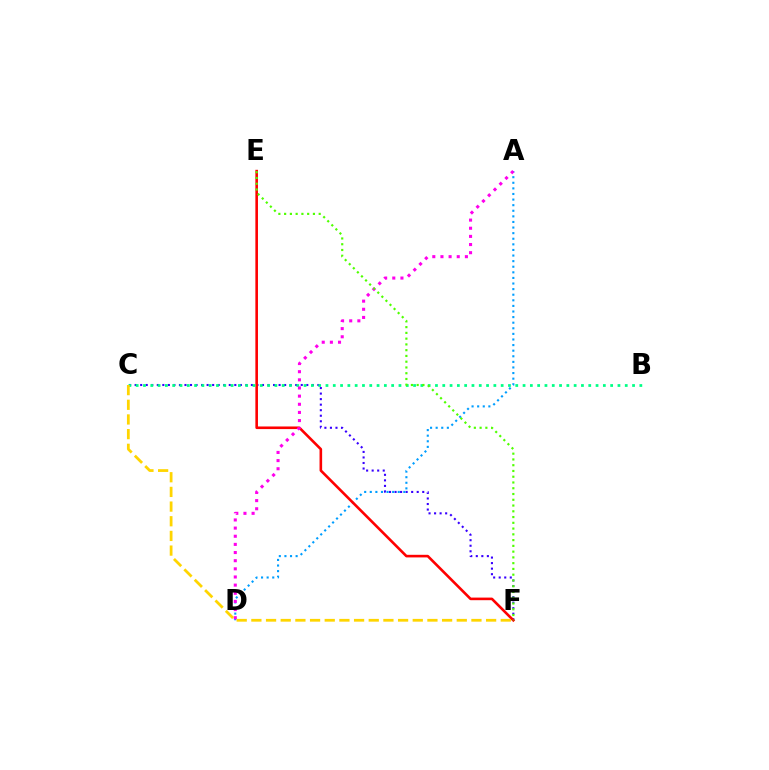{('C', 'F'): [{'color': '#3700ff', 'line_style': 'dotted', 'thickness': 1.5}, {'color': '#ffd500', 'line_style': 'dashed', 'thickness': 1.99}], ('A', 'D'): [{'color': '#009eff', 'line_style': 'dotted', 'thickness': 1.52}, {'color': '#ff00ed', 'line_style': 'dotted', 'thickness': 2.21}], ('E', 'F'): [{'color': '#ff0000', 'line_style': 'solid', 'thickness': 1.88}, {'color': '#4fff00', 'line_style': 'dotted', 'thickness': 1.57}], ('B', 'C'): [{'color': '#00ff86', 'line_style': 'dotted', 'thickness': 1.98}]}